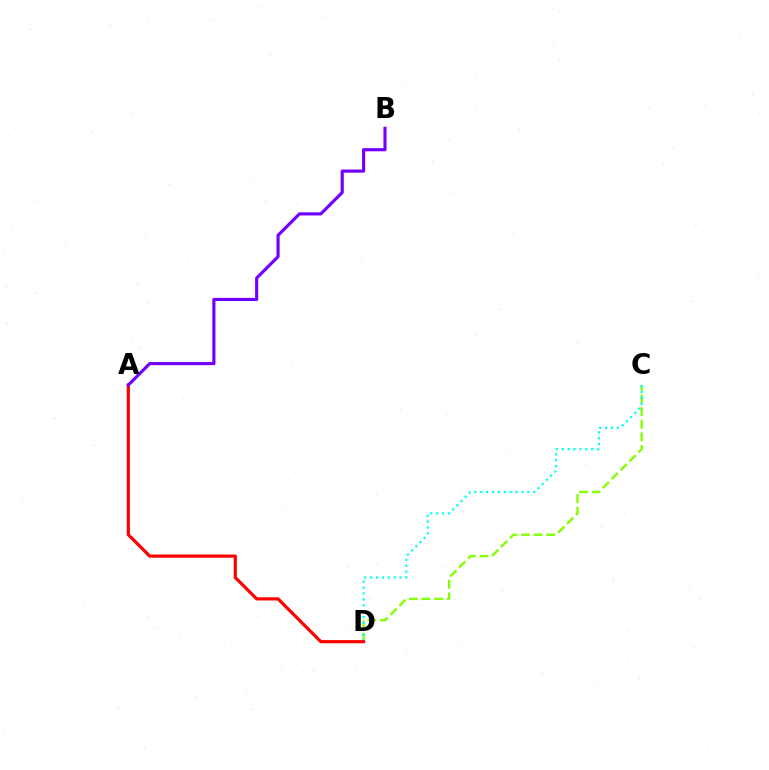{('C', 'D'): [{'color': '#84ff00', 'line_style': 'dashed', 'thickness': 1.71}, {'color': '#00fff6', 'line_style': 'dotted', 'thickness': 1.6}], ('A', 'D'): [{'color': '#ff0000', 'line_style': 'solid', 'thickness': 2.29}], ('A', 'B'): [{'color': '#7200ff', 'line_style': 'solid', 'thickness': 2.26}]}